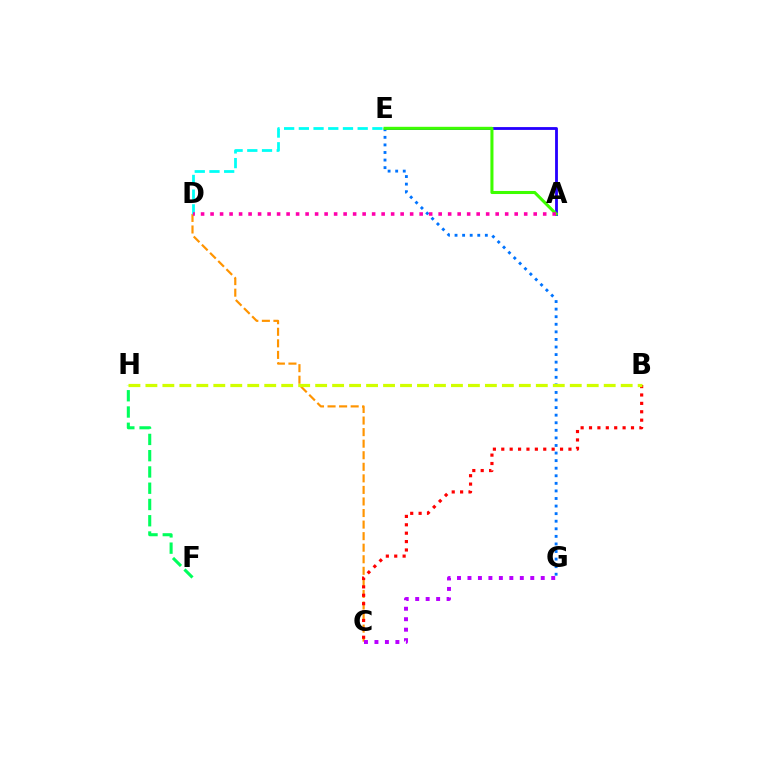{('F', 'H'): [{'color': '#00ff5c', 'line_style': 'dashed', 'thickness': 2.21}], ('C', 'D'): [{'color': '#ff9400', 'line_style': 'dashed', 'thickness': 1.57}], ('B', 'C'): [{'color': '#ff0000', 'line_style': 'dotted', 'thickness': 2.28}], ('E', 'G'): [{'color': '#0074ff', 'line_style': 'dotted', 'thickness': 2.06}], ('A', 'E'): [{'color': '#2500ff', 'line_style': 'solid', 'thickness': 2.03}, {'color': '#3dff00', 'line_style': 'solid', 'thickness': 2.2}], ('D', 'E'): [{'color': '#00fff6', 'line_style': 'dashed', 'thickness': 2.0}], ('B', 'H'): [{'color': '#d1ff00', 'line_style': 'dashed', 'thickness': 2.31}], ('C', 'G'): [{'color': '#b900ff', 'line_style': 'dotted', 'thickness': 2.84}], ('A', 'D'): [{'color': '#ff00ac', 'line_style': 'dotted', 'thickness': 2.58}]}